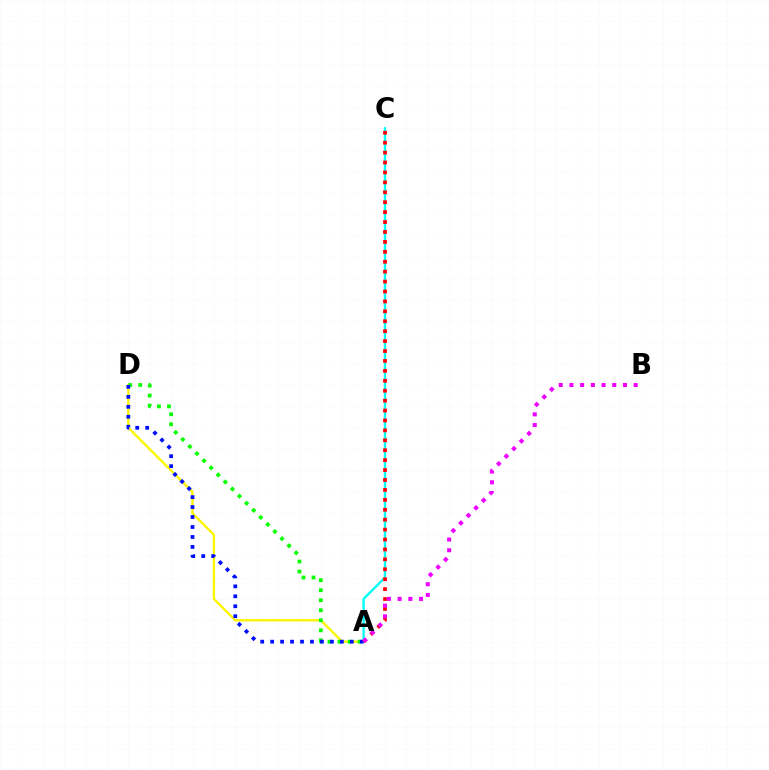{('A', 'D'): [{'color': '#fcf500', 'line_style': 'solid', 'thickness': 1.69}, {'color': '#08ff00', 'line_style': 'dotted', 'thickness': 2.72}, {'color': '#0010ff', 'line_style': 'dotted', 'thickness': 2.71}], ('A', 'C'): [{'color': '#00fff6', 'line_style': 'solid', 'thickness': 1.68}, {'color': '#ff0000', 'line_style': 'dotted', 'thickness': 2.7}], ('A', 'B'): [{'color': '#ee00ff', 'line_style': 'dotted', 'thickness': 2.91}]}